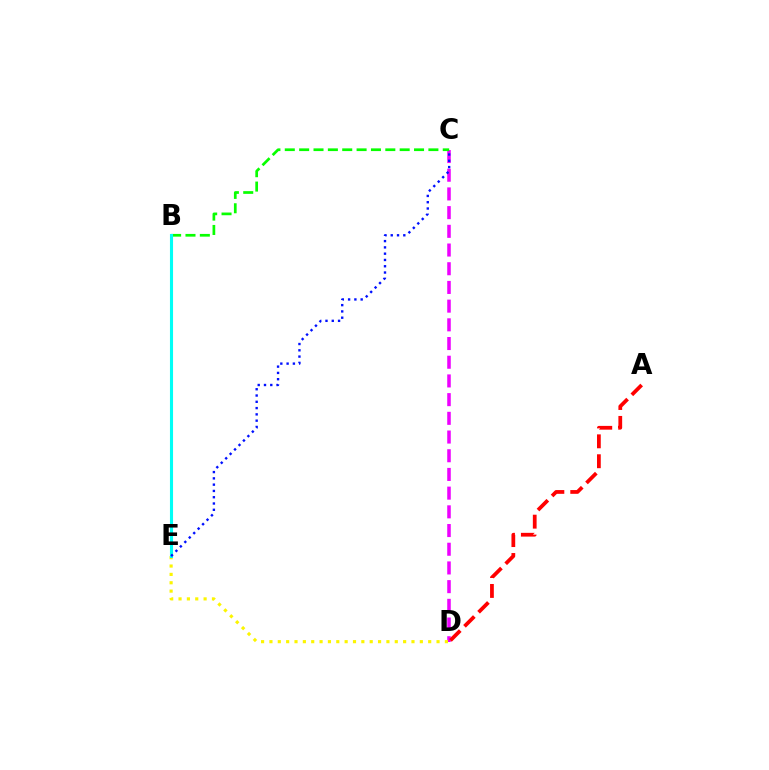{('C', 'D'): [{'color': '#ee00ff', 'line_style': 'dashed', 'thickness': 2.54}], ('A', 'D'): [{'color': '#ff0000', 'line_style': 'dashed', 'thickness': 2.7}], ('D', 'E'): [{'color': '#fcf500', 'line_style': 'dotted', 'thickness': 2.27}], ('B', 'C'): [{'color': '#08ff00', 'line_style': 'dashed', 'thickness': 1.95}], ('B', 'E'): [{'color': '#00fff6', 'line_style': 'solid', 'thickness': 2.23}], ('C', 'E'): [{'color': '#0010ff', 'line_style': 'dotted', 'thickness': 1.71}]}